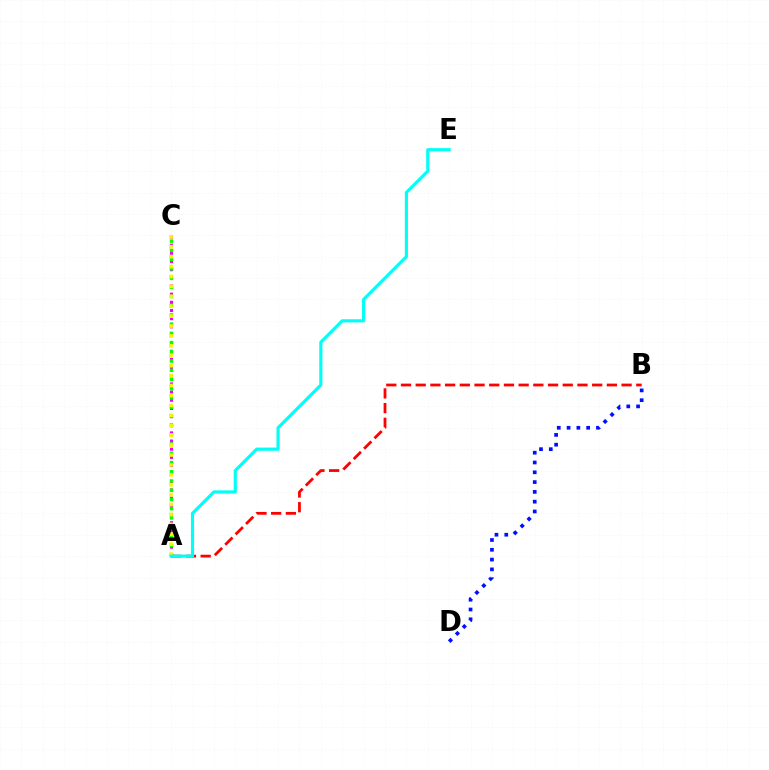{('A', 'C'): [{'color': '#ee00ff', 'line_style': 'dotted', 'thickness': 2.22}, {'color': '#08ff00', 'line_style': 'dotted', 'thickness': 2.51}, {'color': '#fcf500', 'line_style': 'dotted', 'thickness': 2.69}], ('A', 'B'): [{'color': '#ff0000', 'line_style': 'dashed', 'thickness': 2.0}], ('A', 'E'): [{'color': '#00fff6', 'line_style': 'solid', 'thickness': 2.27}], ('B', 'D'): [{'color': '#0010ff', 'line_style': 'dotted', 'thickness': 2.66}]}